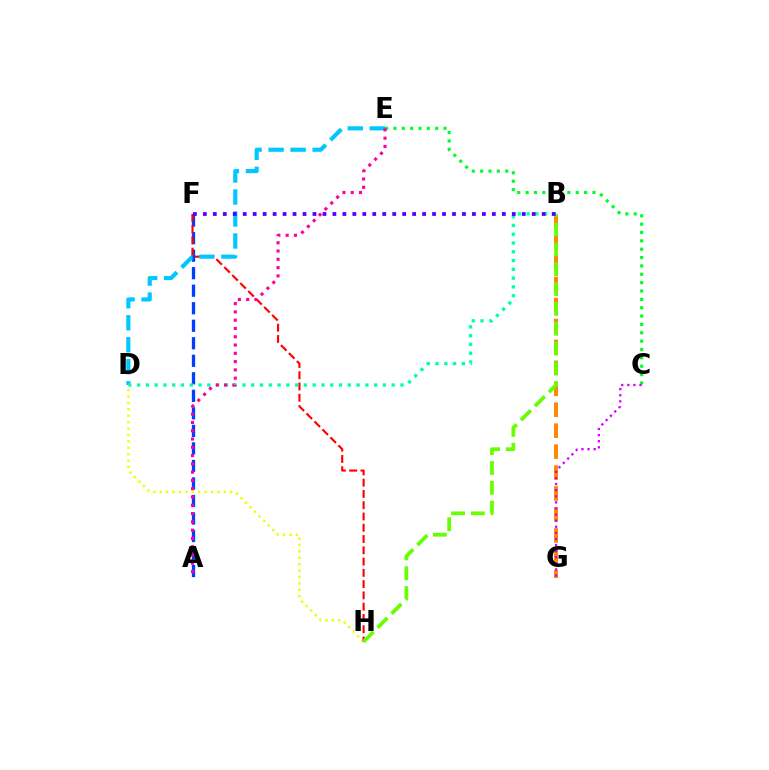{('D', 'H'): [{'color': '#eeff00', 'line_style': 'dotted', 'thickness': 1.74}], ('A', 'F'): [{'color': '#003fff', 'line_style': 'dashed', 'thickness': 2.38}], ('F', 'H'): [{'color': '#ff0000', 'line_style': 'dashed', 'thickness': 1.53}], ('C', 'E'): [{'color': '#00ff27', 'line_style': 'dotted', 'thickness': 2.27}], ('B', 'G'): [{'color': '#ff8800', 'line_style': 'dashed', 'thickness': 2.84}], ('B', 'H'): [{'color': '#66ff00', 'line_style': 'dashed', 'thickness': 2.69}], ('D', 'E'): [{'color': '#00c7ff', 'line_style': 'dashed', 'thickness': 2.99}], ('B', 'D'): [{'color': '#00ffaf', 'line_style': 'dotted', 'thickness': 2.39}], ('B', 'F'): [{'color': '#4f00ff', 'line_style': 'dotted', 'thickness': 2.71}], ('C', 'G'): [{'color': '#d600ff', 'line_style': 'dotted', 'thickness': 1.66}], ('A', 'E'): [{'color': '#ff00a0', 'line_style': 'dotted', 'thickness': 2.25}]}